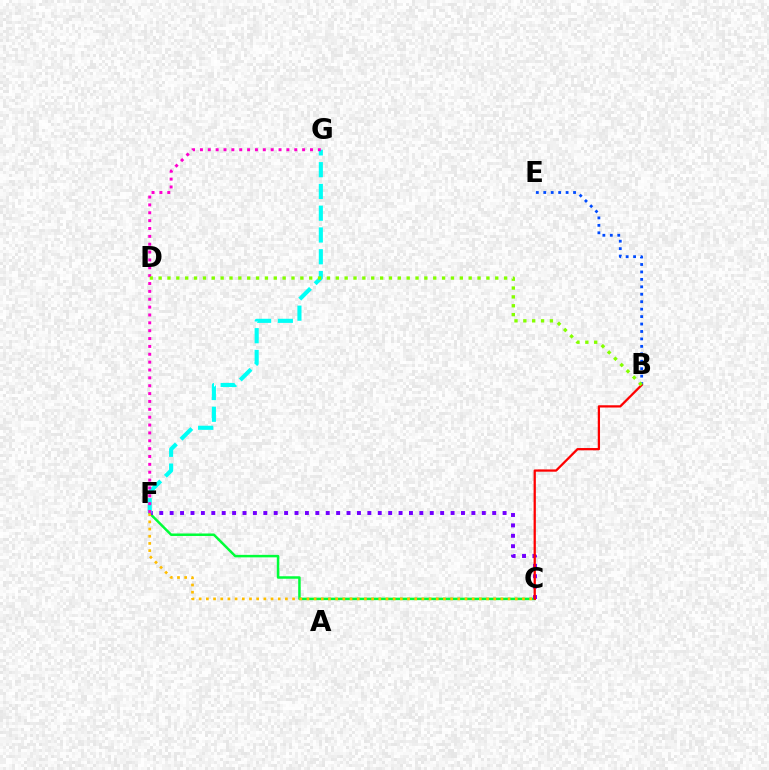{('C', 'F'): [{'color': '#00ff39', 'line_style': 'solid', 'thickness': 1.79}, {'color': '#7200ff', 'line_style': 'dotted', 'thickness': 2.83}, {'color': '#ffbd00', 'line_style': 'dotted', 'thickness': 1.95}], ('B', 'E'): [{'color': '#004bff', 'line_style': 'dotted', 'thickness': 2.02}], ('F', 'G'): [{'color': '#00fff6', 'line_style': 'dashed', 'thickness': 2.96}, {'color': '#ff00cf', 'line_style': 'dotted', 'thickness': 2.14}], ('B', 'C'): [{'color': '#ff0000', 'line_style': 'solid', 'thickness': 1.63}], ('B', 'D'): [{'color': '#84ff00', 'line_style': 'dotted', 'thickness': 2.41}]}